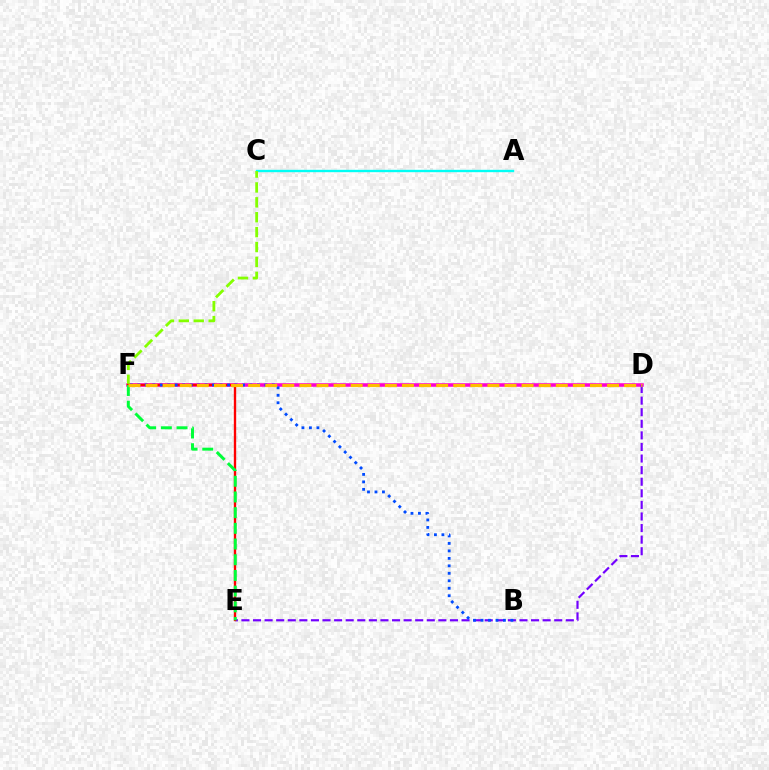{('D', 'F'): [{'color': '#ff00cf', 'line_style': 'solid', 'thickness': 2.55}, {'color': '#ffbd00', 'line_style': 'dashed', 'thickness': 2.32}], ('D', 'E'): [{'color': '#7200ff', 'line_style': 'dashed', 'thickness': 1.57}], ('A', 'C'): [{'color': '#00fff6', 'line_style': 'solid', 'thickness': 1.71}], ('C', 'F'): [{'color': '#84ff00', 'line_style': 'dashed', 'thickness': 2.02}], ('E', 'F'): [{'color': '#ff0000', 'line_style': 'solid', 'thickness': 1.7}, {'color': '#00ff39', 'line_style': 'dashed', 'thickness': 2.13}], ('B', 'F'): [{'color': '#004bff', 'line_style': 'dotted', 'thickness': 2.03}]}